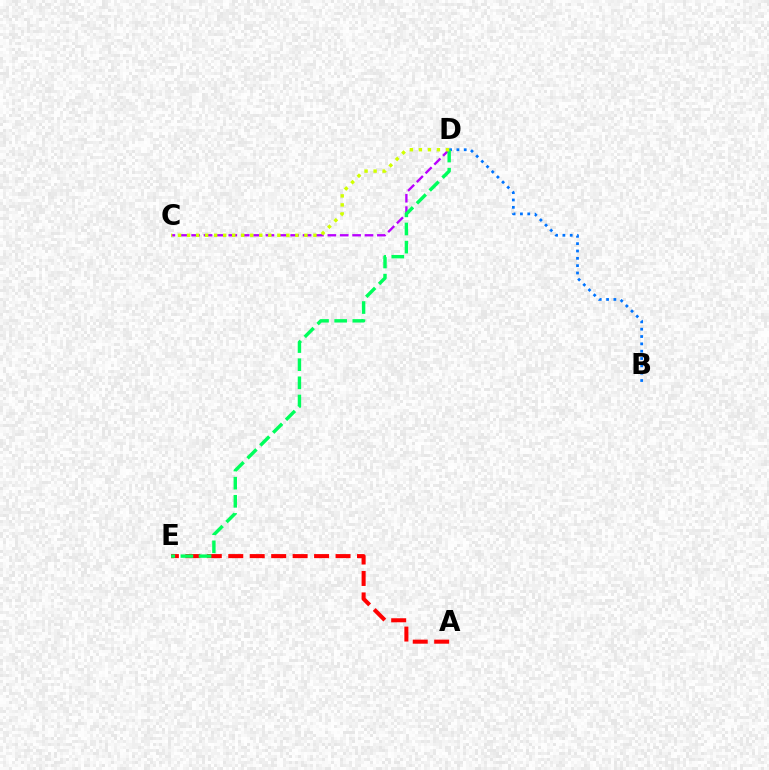{('C', 'D'): [{'color': '#b900ff', 'line_style': 'dashed', 'thickness': 1.68}, {'color': '#d1ff00', 'line_style': 'dotted', 'thickness': 2.45}], ('B', 'D'): [{'color': '#0074ff', 'line_style': 'dotted', 'thickness': 1.99}], ('A', 'E'): [{'color': '#ff0000', 'line_style': 'dashed', 'thickness': 2.91}], ('D', 'E'): [{'color': '#00ff5c', 'line_style': 'dashed', 'thickness': 2.46}]}